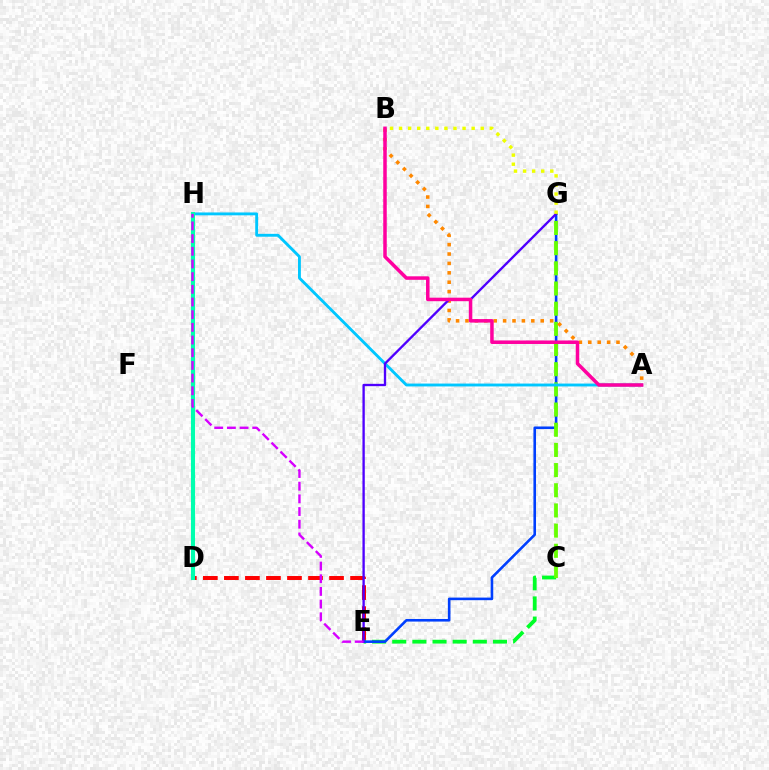{('D', 'E'): [{'color': '#ff0000', 'line_style': 'dashed', 'thickness': 2.86}], ('C', 'E'): [{'color': '#00ff27', 'line_style': 'dashed', 'thickness': 2.74}], ('E', 'G'): [{'color': '#003fff', 'line_style': 'solid', 'thickness': 1.87}, {'color': '#4f00ff', 'line_style': 'solid', 'thickness': 1.68}], ('C', 'G'): [{'color': '#66ff00', 'line_style': 'dashed', 'thickness': 2.74}], ('A', 'B'): [{'color': '#ff8800', 'line_style': 'dotted', 'thickness': 2.56}, {'color': '#ff00a0', 'line_style': 'solid', 'thickness': 2.52}], ('A', 'H'): [{'color': '#00c7ff', 'line_style': 'solid', 'thickness': 2.07}], ('B', 'G'): [{'color': '#eeff00', 'line_style': 'dotted', 'thickness': 2.47}], ('D', 'H'): [{'color': '#00ffaf', 'line_style': 'solid', 'thickness': 2.96}], ('E', 'H'): [{'color': '#d600ff', 'line_style': 'dashed', 'thickness': 1.72}]}